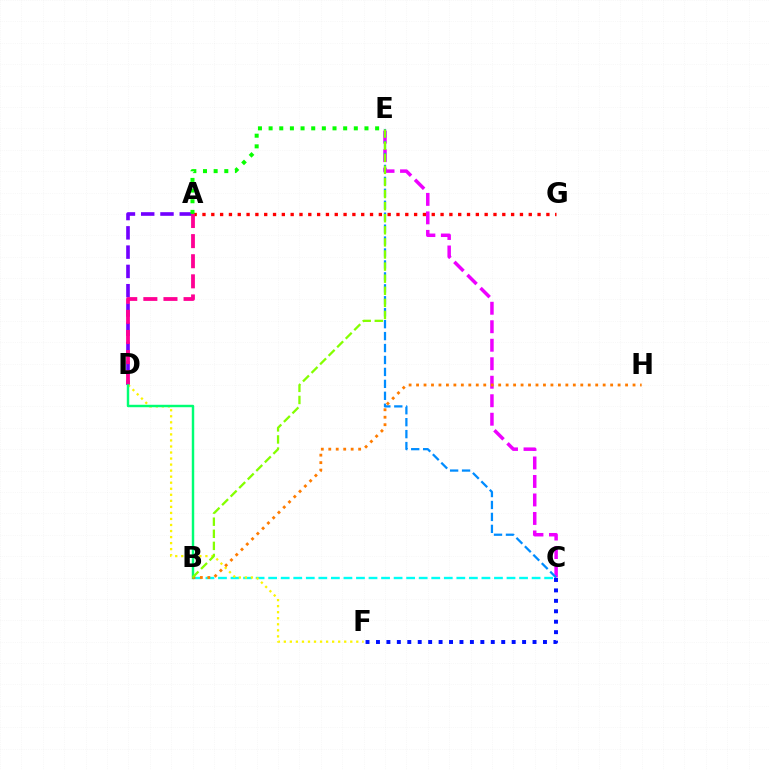{('A', 'D'): [{'color': '#7200ff', 'line_style': 'dashed', 'thickness': 2.62}, {'color': '#ff0094', 'line_style': 'dashed', 'thickness': 2.73}], ('B', 'C'): [{'color': '#00fff6', 'line_style': 'dashed', 'thickness': 1.7}], ('D', 'F'): [{'color': '#fcf500', 'line_style': 'dotted', 'thickness': 1.64}], ('C', 'E'): [{'color': '#ee00ff', 'line_style': 'dashed', 'thickness': 2.51}, {'color': '#008cff', 'line_style': 'dashed', 'thickness': 1.62}], ('B', 'D'): [{'color': '#00ff74', 'line_style': 'solid', 'thickness': 1.76}], ('A', 'G'): [{'color': '#ff0000', 'line_style': 'dotted', 'thickness': 2.4}], ('A', 'E'): [{'color': '#08ff00', 'line_style': 'dotted', 'thickness': 2.89}], ('B', 'H'): [{'color': '#ff7c00', 'line_style': 'dotted', 'thickness': 2.03}], ('B', 'E'): [{'color': '#84ff00', 'line_style': 'dashed', 'thickness': 1.64}], ('C', 'F'): [{'color': '#0010ff', 'line_style': 'dotted', 'thickness': 2.84}]}